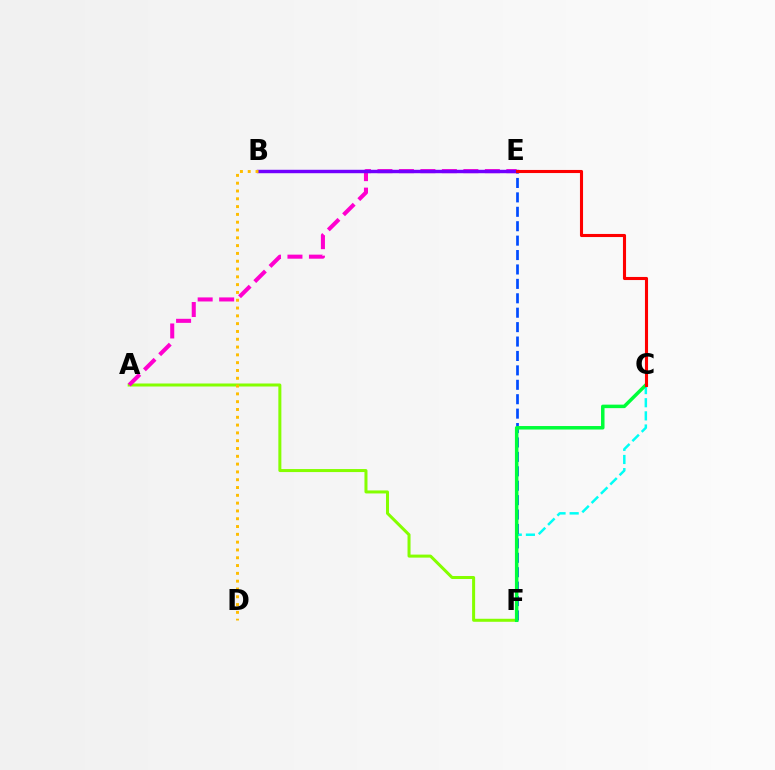{('C', 'F'): [{'color': '#00fff6', 'line_style': 'dashed', 'thickness': 1.79}, {'color': '#00ff39', 'line_style': 'solid', 'thickness': 2.52}], ('A', 'F'): [{'color': '#84ff00', 'line_style': 'solid', 'thickness': 2.17}], ('A', 'E'): [{'color': '#ff00cf', 'line_style': 'dashed', 'thickness': 2.92}], ('E', 'F'): [{'color': '#004bff', 'line_style': 'dashed', 'thickness': 1.96}], ('B', 'E'): [{'color': '#7200ff', 'line_style': 'solid', 'thickness': 2.47}], ('B', 'D'): [{'color': '#ffbd00', 'line_style': 'dotted', 'thickness': 2.12}], ('C', 'E'): [{'color': '#ff0000', 'line_style': 'solid', 'thickness': 2.23}]}